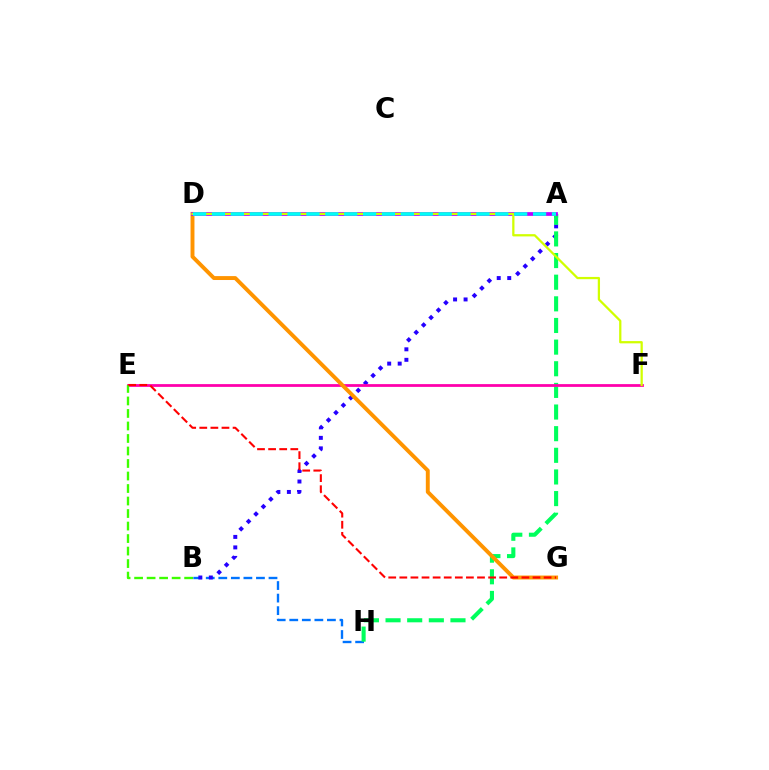{('B', 'H'): [{'color': '#0074ff', 'line_style': 'dashed', 'thickness': 1.71}], ('A', 'B'): [{'color': '#2500ff', 'line_style': 'dotted', 'thickness': 2.85}], ('A', 'H'): [{'color': '#00ff5c', 'line_style': 'dashed', 'thickness': 2.94}], ('E', 'F'): [{'color': '#ff00ac', 'line_style': 'solid', 'thickness': 2.0}], ('B', 'E'): [{'color': '#3dff00', 'line_style': 'dashed', 'thickness': 1.7}], ('D', 'G'): [{'color': '#ff9400', 'line_style': 'solid', 'thickness': 2.82}], ('A', 'D'): [{'color': '#b900ff', 'line_style': 'solid', 'thickness': 2.69}, {'color': '#00fff6', 'line_style': 'dashed', 'thickness': 2.57}], ('D', 'F'): [{'color': '#d1ff00', 'line_style': 'solid', 'thickness': 1.63}], ('E', 'G'): [{'color': '#ff0000', 'line_style': 'dashed', 'thickness': 1.51}]}